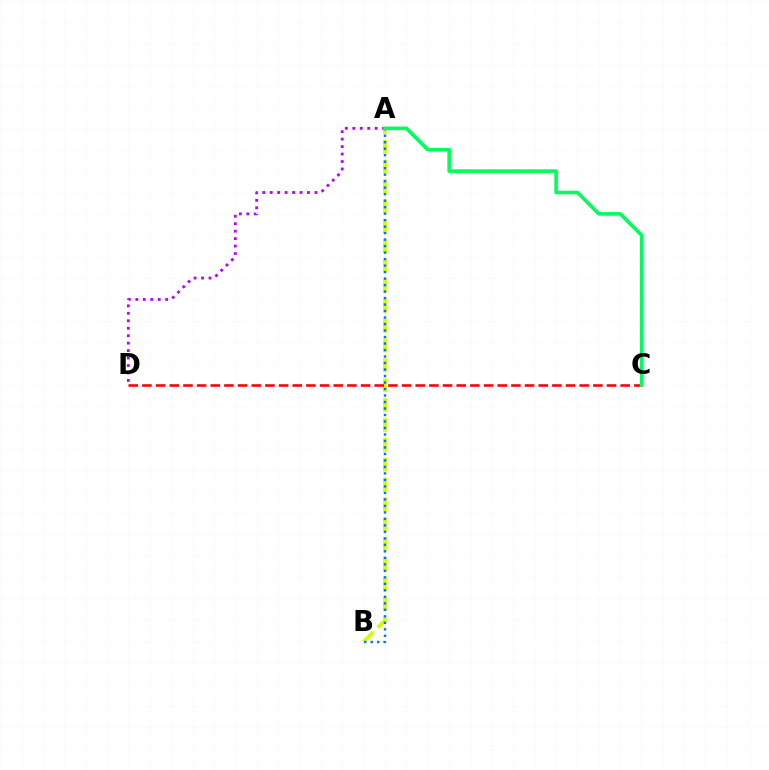{('A', 'B'): [{'color': '#d1ff00', 'line_style': 'dashed', 'thickness': 2.7}, {'color': '#0074ff', 'line_style': 'dotted', 'thickness': 1.76}], ('A', 'D'): [{'color': '#b900ff', 'line_style': 'dotted', 'thickness': 2.03}], ('C', 'D'): [{'color': '#ff0000', 'line_style': 'dashed', 'thickness': 1.86}], ('A', 'C'): [{'color': '#00ff5c', 'line_style': 'solid', 'thickness': 2.6}]}